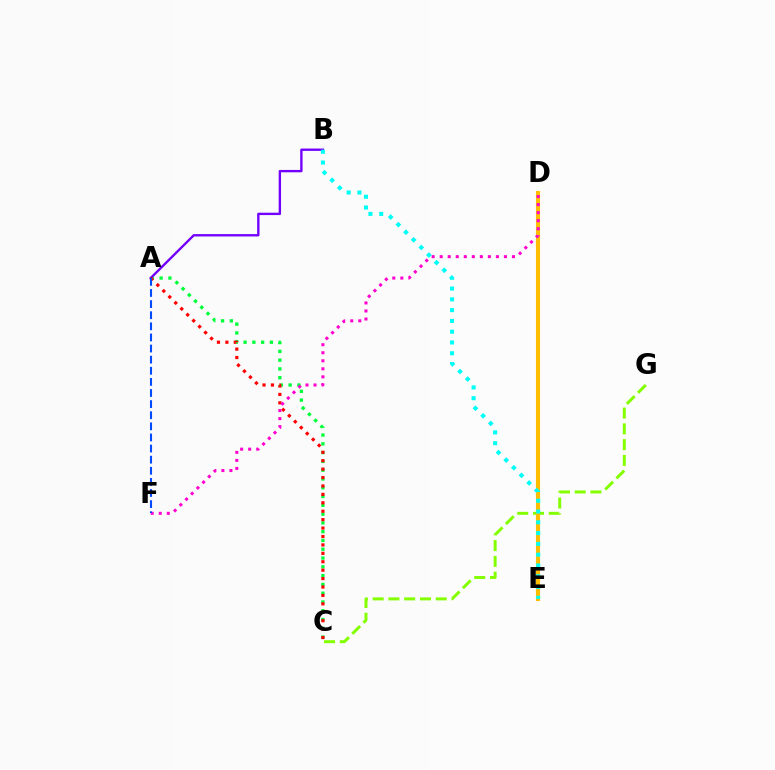{('A', 'C'): [{'color': '#00ff39', 'line_style': 'dotted', 'thickness': 2.39}, {'color': '#ff0000', 'line_style': 'dotted', 'thickness': 2.29}], ('C', 'G'): [{'color': '#84ff00', 'line_style': 'dashed', 'thickness': 2.14}], ('A', 'B'): [{'color': '#7200ff', 'line_style': 'solid', 'thickness': 1.7}], ('D', 'E'): [{'color': '#ffbd00', 'line_style': 'solid', 'thickness': 2.97}], ('D', 'F'): [{'color': '#ff00cf', 'line_style': 'dotted', 'thickness': 2.18}], ('B', 'E'): [{'color': '#00fff6', 'line_style': 'dotted', 'thickness': 2.93}], ('A', 'F'): [{'color': '#004bff', 'line_style': 'dashed', 'thickness': 1.51}]}